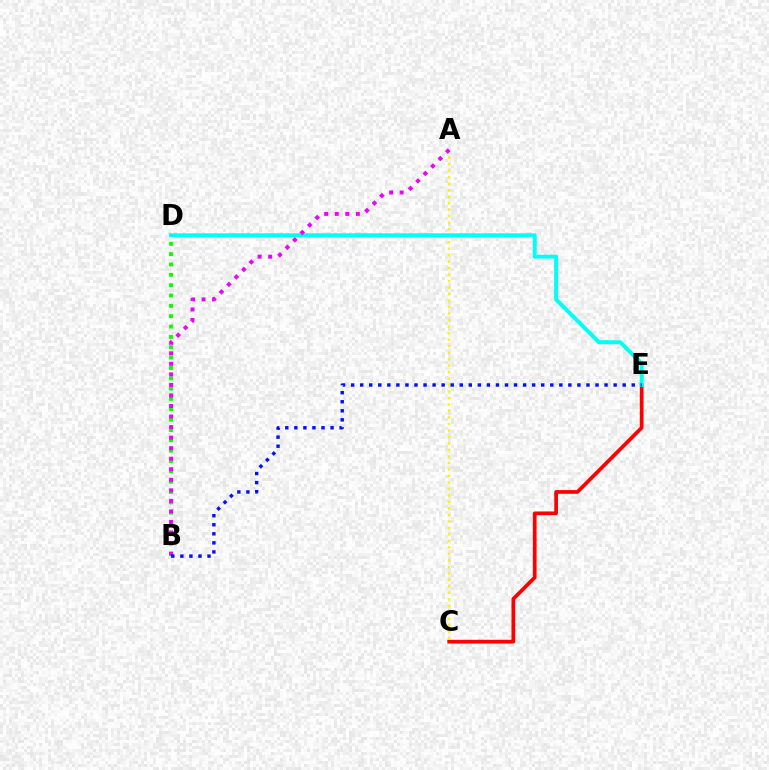{('C', 'E'): [{'color': '#ff0000', 'line_style': 'solid', 'thickness': 2.67}], ('A', 'C'): [{'color': '#fcf500', 'line_style': 'dotted', 'thickness': 1.76}], ('D', 'E'): [{'color': '#00fff6', 'line_style': 'solid', 'thickness': 2.86}], ('B', 'D'): [{'color': '#08ff00', 'line_style': 'dotted', 'thickness': 2.81}], ('A', 'B'): [{'color': '#ee00ff', 'line_style': 'dotted', 'thickness': 2.86}], ('B', 'E'): [{'color': '#0010ff', 'line_style': 'dotted', 'thickness': 2.46}]}